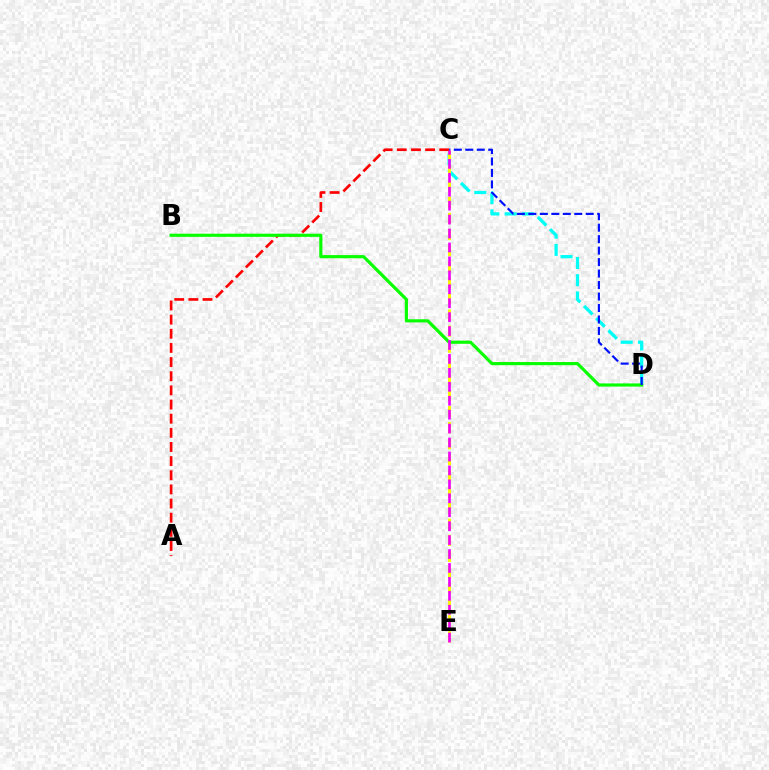{('C', 'D'): [{'color': '#00fff6', 'line_style': 'dashed', 'thickness': 2.34}, {'color': '#0010ff', 'line_style': 'dashed', 'thickness': 1.56}], ('C', 'E'): [{'color': '#fcf500', 'line_style': 'dashed', 'thickness': 2.19}, {'color': '#ee00ff', 'line_style': 'dashed', 'thickness': 1.89}], ('A', 'C'): [{'color': '#ff0000', 'line_style': 'dashed', 'thickness': 1.92}], ('B', 'D'): [{'color': '#08ff00', 'line_style': 'solid', 'thickness': 2.27}]}